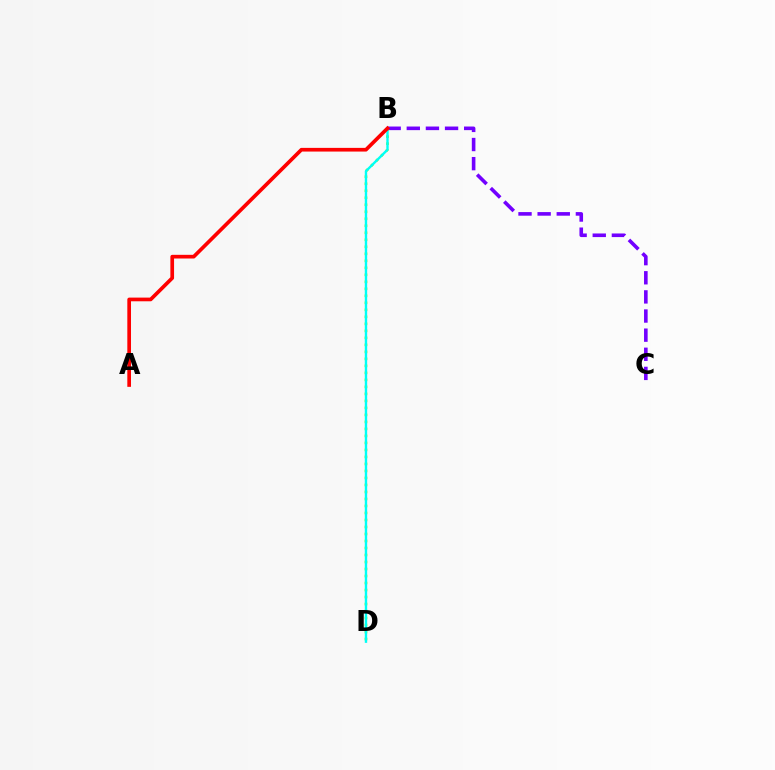{('B', 'C'): [{'color': '#7200ff', 'line_style': 'dashed', 'thickness': 2.6}], ('B', 'D'): [{'color': '#84ff00', 'line_style': 'dotted', 'thickness': 1.9}, {'color': '#00fff6', 'line_style': 'solid', 'thickness': 1.71}], ('A', 'B'): [{'color': '#ff0000', 'line_style': 'solid', 'thickness': 2.65}]}